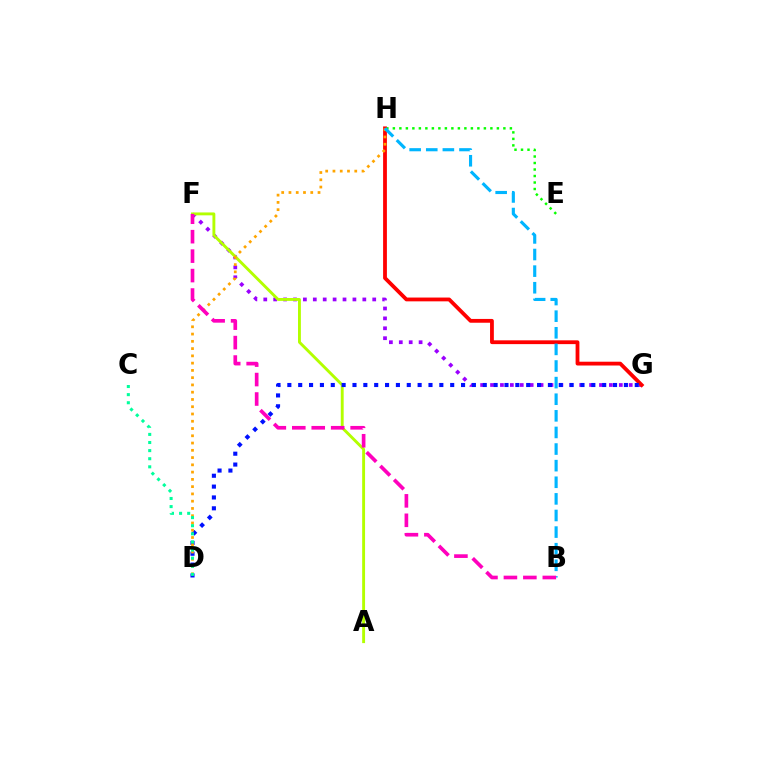{('F', 'G'): [{'color': '#9b00ff', 'line_style': 'dotted', 'thickness': 2.69}], ('E', 'H'): [{'color': '#08ff00', 'line_style': 'dotted', 'thickness': 1.77}], ('A', 'F'): [{'color': '#b3ff00', 'line_style': 'solid', 'thickness': 2.08}], ('G', 'H'): [{'color': '#ff0000', 'line_style': 'solid', 'thickness': 2.73}], ('D', 'G'): [{'color': '#0010ff', 'line_style': 'dotted', 'thickness': 2.95}], ('D', 'H'): [{'color': '#ffa500', 'line_style': 'dotted', 'thickness': 1.97}], ('B', 'H'): [{'color': '#00b5ff', 'line_style': 'dashed', 'thickness': 2.26}], ('B', 'F'): [{'color': '#ff00bd', 'line_style': 'dashed', 'thickness': 2.64}], ('C', 'D'): [{'color': '#00ff9d', 'line_style': 'dotted', 'thickness': 2.2}]}